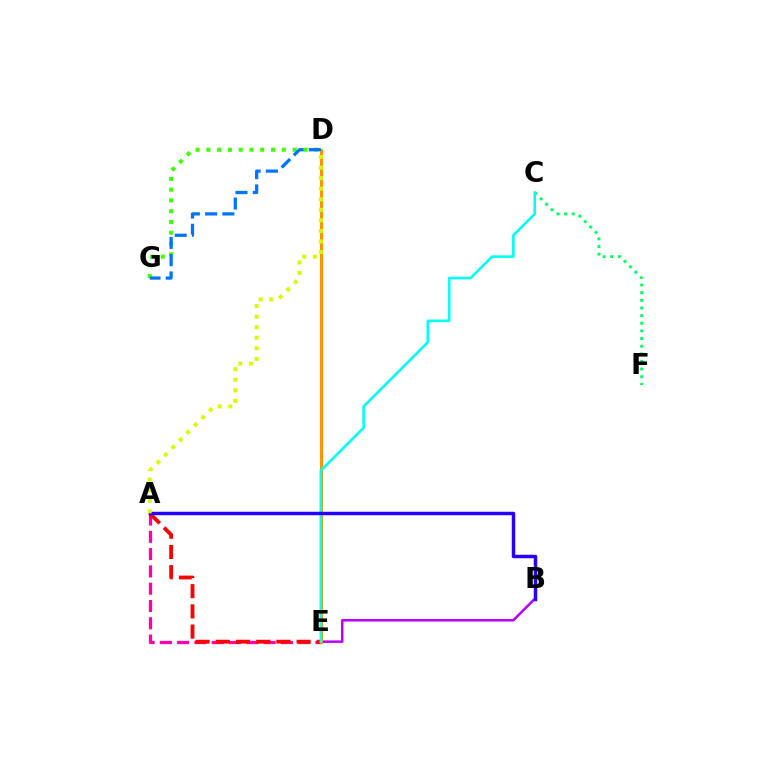{('C', 'F'): [{'color': '#00ff5c', 'line_style': 'dotted', 'thickness': 2.08}], ('B', 'E'): [{'color': '#b900ff', 'line_style': 'solid', 'thickness': 1.81}], ('A', 'E'): [{'color': '#ff00ac', 'line_style': 'dashed', 'thickness': 2.35}, {'color': '#ff0000', 'line_style': 'dashed', 'thickness': 2.74}], ('D', 'E'): [{'color': '#ff9400', 'line_style': 'solid', 'thickness': 2.25}], ('C', 'E'): [{'color': '#00fff6', 'line_style': 'solid', 'thickness': 1.87}], ('D', 'G'): [{'color': '#3dff00', 'line_style': 'dotted', 'thickness': 2.93}, {'color': '#0074ff', 'line_style': 'dashed', 'thickness': 2.34}], ('A', 'B'): [{'color': '#2500ff', 'line_style': 'solid', 'thickness': 2.5}], ('A', 'D'): [{'color': '#d1ff00', 'line_style': 'dotted', 'thickness': 2.87}]}